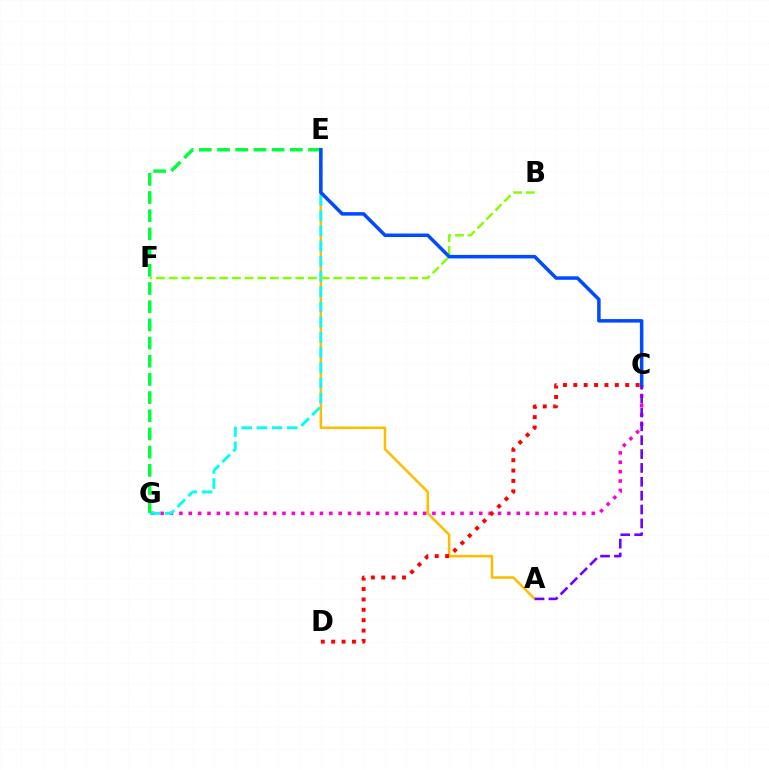{('A', 'E'): [{'color': '#ffbd00', 'line_style': 'solid', 'thickness': 1.83}], ('C', 'G'): [{'color': '#ff00cf', 'line_style': 'dotted', 'thickness': 2.55}], ('E', 'G'): [{'color': '#00fff6', 'line_style': 'dashed', 'thickness': 2.07}, {'color': '#00ff39', 'line_style': 'dashed', 'thickness': 2.47}], ('A', 'C'): [{'color': '#7200ff', 'line_style': 'dashed', 'thickness': 1.88}], ('B', 'F'): [{'color': '#84ff00', 'line_style': 'dashed', 'thickness': 1.72}], ('C', 'D'): [{'color': '#ff0000', 'line_style': 'dotted', 'thickness': 2.82}], ('C', 'E'): [{'color': '#004bff', 'line_style': 'solid', 'thickness': 2.53}]}